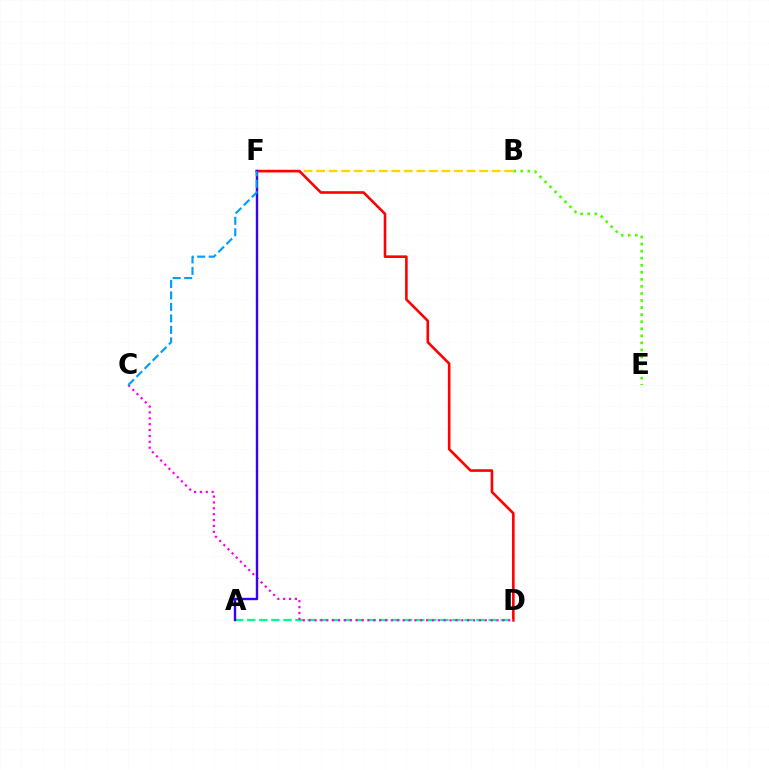{('B', 'F'): [{'color': '#ffd500', 'line_style': 'dashed', 'thickness': 1.7}], ('D', 'F'): [{'color': '#ff0000', 'line_style': 'solid', 'thickness': 1.87}], ('A', 'D'): [{'color': '#00ff86', 'line_style': 'dashed', 'thickness': 1.64}], ('B', 'E'): [{'color': '#4fff00', 'line_style': 'dotted', 'thickness': 1.92}], ('C', 'D'): [{'color': '#ff00ed', 'line_style': 'dotted', 'thickness': 1.59}], ('A', 'F'): [{'color': '#3700ff', 'line_style': 'solid', 'thickness': 1.73}], ('C', 'F'): [{'color': '#009eff', 'line_style': 'dashed', 'thickness': 1.56}]}